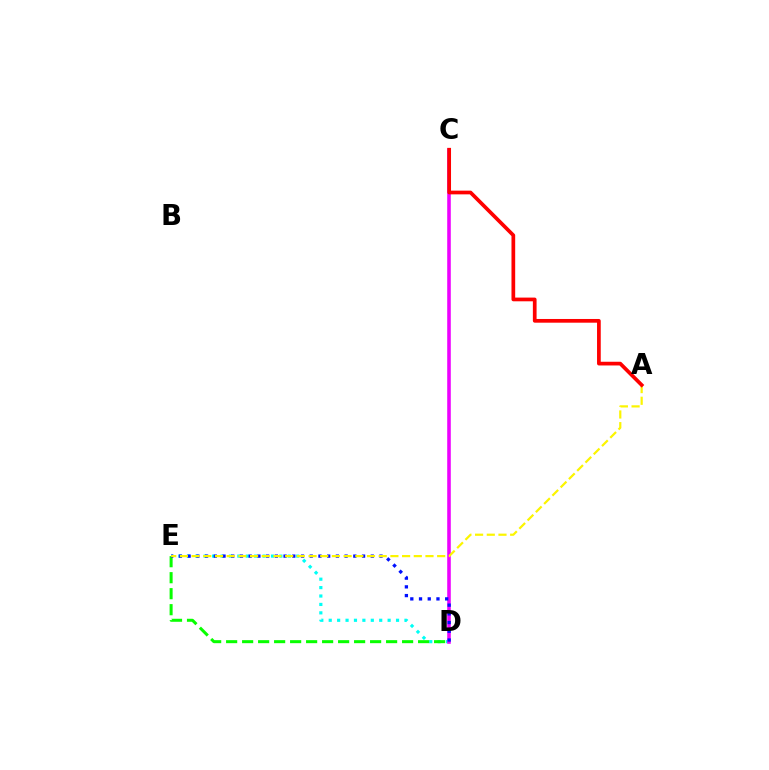{('D', 'E'): [{'color': '#00fff6', 'line_style': 'dotted', 'thickness': 2.29}, {'color': '#08ff00', 'line_style': 'dashed', 'thickness': 2.17}, {'color': '#0010ff', 'line_style': 'dotted', 'thickness': 2.37}], ('C', 'D'): [{'color': '#ee00ff', 'line_style': 'solid', 'thickness': 2.57}], ('A', 'E'): [{'color': '#fcf500', 'line_style': 'dashed', 'thickness': 1.59}], ('A', 'C'): [{'color': '#ff0000', 'line_style': 'solid', 'thickness': 2.67}]}